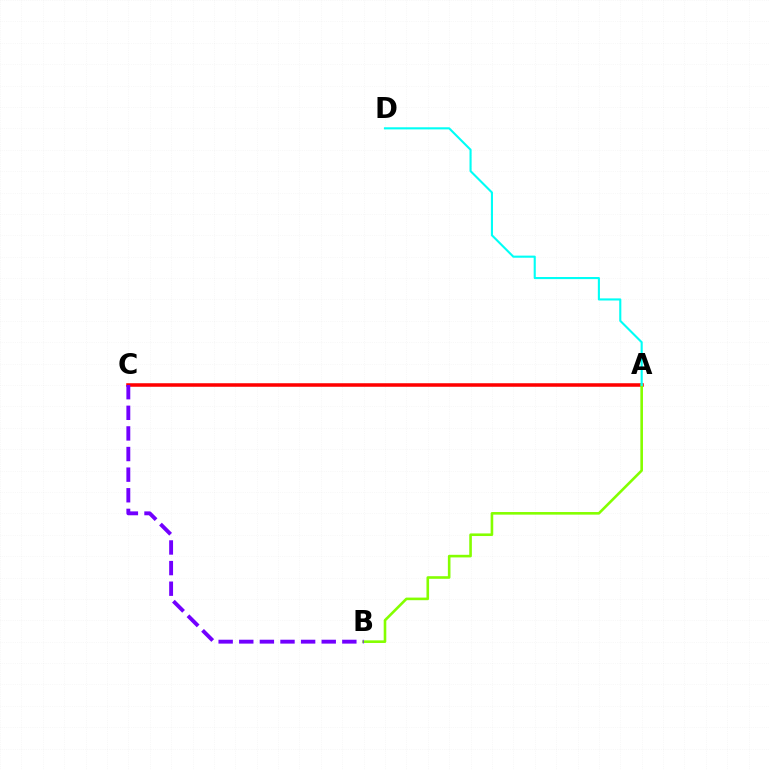{('A', 'C'): [{'color': '#ff0000', 'line_style': 'solid', 'thickness': 2.55}], ('A', 'B'): [{'color': '#84ff00', 'line_style': 'solid', 'thickness': 1.88}], ('A', 'D'): [{'color': '#00fff6', 'line_style': 'solid', 'thickness': 1.52}], ('B', 'C'): [{'color': '#7200ff', 'line_style': 'dashed', 'thickness': 2.8}]}